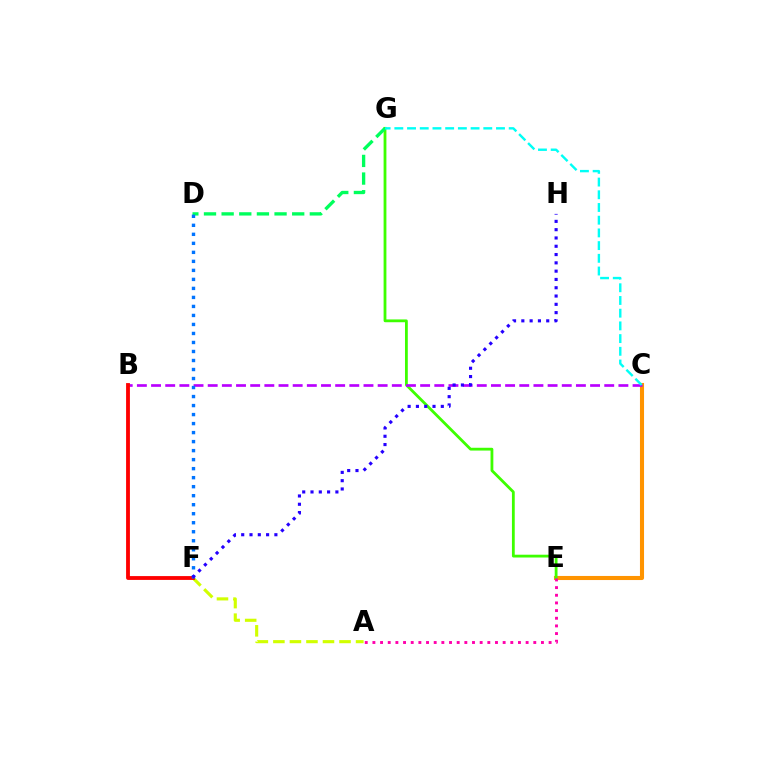{('C', 'E'): [{'color': '#ff9400', 'line_style': 'solid', 'thickness': 2.94}], ('A', 'F'): [{'color': '#d1ff00', 'line_style': 'dashed', 'thickness': 2.25}], ('E', 'G'): [{'color': '#3dff00', 'line_style': 'solid', 'thickness': 2.02}], ('D', 'G'): [{'color': '#00ff5c', 'line_style': 'dashed', 'thickness': 2.4}], ('B', 'C'): [{'color': '#b900ff', 'line_style': 'dashed', 'thickness': 1.92}], ('B', 'F'): [{'color': '#ff0000', 'line_style': 'solid', 'thickness': 2.76}], ('A', 'E'): [{'color': '#ff00ac', 'line_style': 'dotted', 'thickness': 2.08}], ('D', 'F'): [{'color': '#0074ff', 'line_style': 'dotted', 'thickness': 2.45}], ('F', 'H'): [{'color': '#2500ff', 'line_style': 'dotted', 'thickness': 2.25}], ('C', 'G'): [{'color': '#00fff6', 'line_style': 'dashed', 'thickness': 1.73}]}